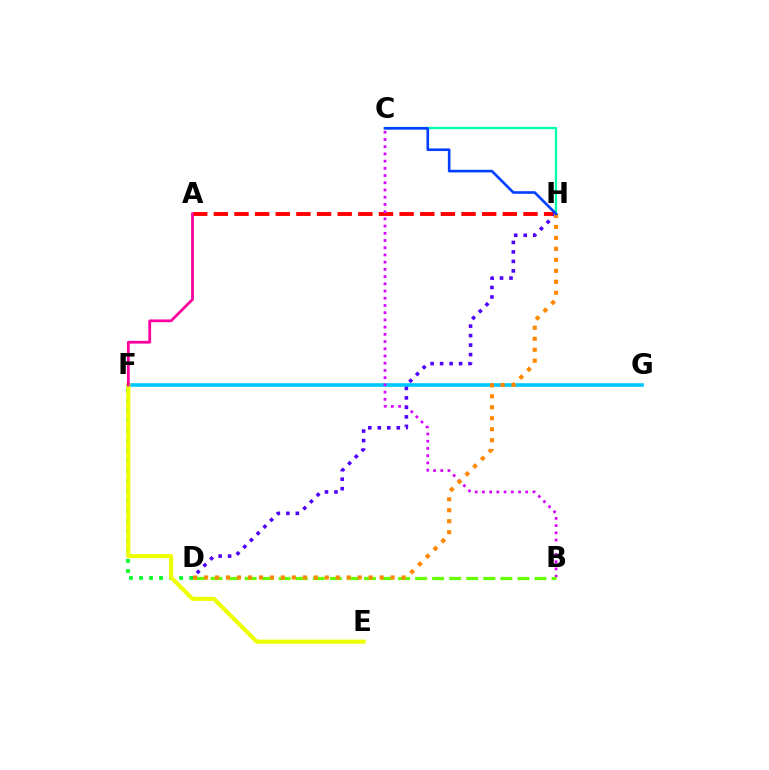{('C', 'H'): [{'color': '#00ffaf', 'line_style': 'solid', 'thickness': 1.62}, {'color': '#003fff', 'line_style': 'solid', 'thickness': 1.89}], ('F', 'G'): [{'color': '#00c7ff', 'line_style': 'solid', 'thickness': 2.59}], ('A', 'H'): [{'color': '#ff0000', 'line_style': 'dashed', 'thickness': 2.8}], ('D', 'F'): [{'color': '#00ff27', 'line_style': 'dotted', 'thickness': 2.72}], ('B', 'C'): [{'color': '#d600ff', 'line_style': 'dotted', 'thickness': 1.96}], ('B', 'D'): [{'color': '#66ff00', 'line_style': 'dashed', 'thickness': 2.32}], ('D', 'H'): [{'color': '#4f00ff', 'line_style': 'dotted', 'thickness': 2.58}, {'color': '#ff8800', 'line_style': 'dotted', 'thickness': 2.98}], ('E', 'F'): [{'color': '#eeff00', 'line_style': 'solid', 'thickness': 2.92}], ('A', 'F'): [{'color': '#ff00a0', 'line_style': 'solid', 'thickness': 2.0}]}